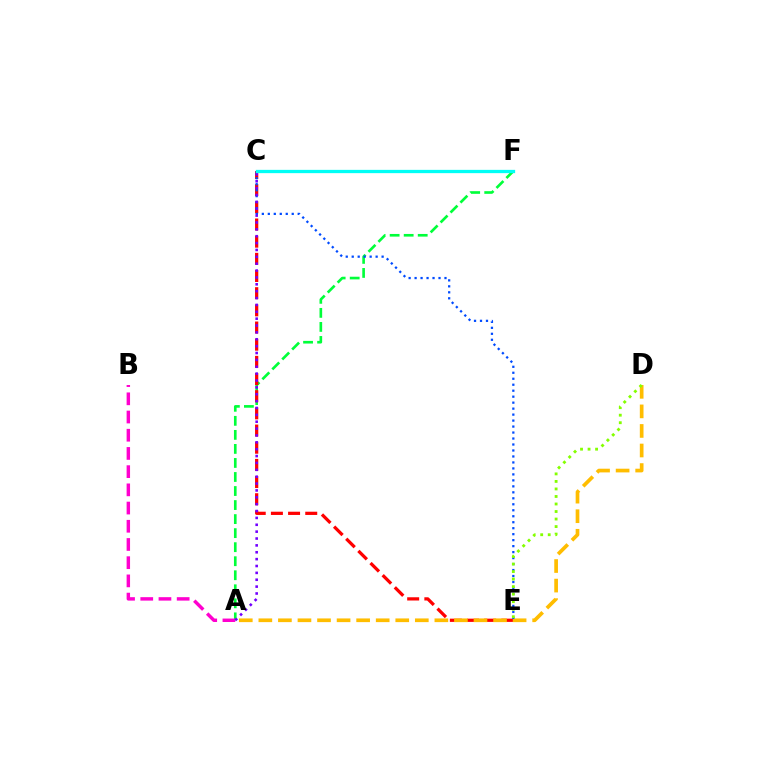{('A', 'F'): [{'color': '#00ff39', 'line_style': 'dashed', 'thickness': 1.91}], ('C', 'E'): [{'color': '#ff0000', 'line_style': 'dashed', 'thickness': 2.33}, {'color': '#004bff', 'line_style': 'dotted', 'thickness': 1.62}], ('A', 'D'): [{'color': '#ffbd00', 'line_style': 'dashed', 'thickness': 2.66}], ('A', 'B'): [{'color': '#ff00cf', 'line_style': 'dashed', 'thickness': 2.47}], ('A', 'C'): [{'color': '#7200ff', 'line_style': 'dotted', 'thickness': 1.87}], ('C', 'F'): [{'color': '#00fff6', 'line_style': 'solid', 'thickness': 2.36}], ('D', 'E'): [{'color': '#84ff00', 'line_style': 'dotted', 'thickness': 2.04}]}